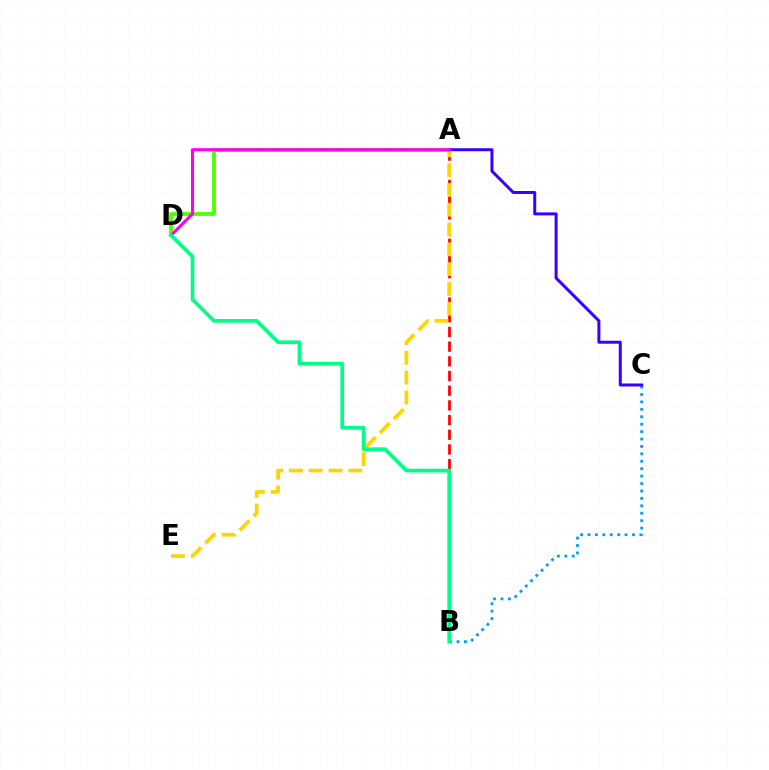{('B', 'C'): [{'color': '#009eff', 'line_style': 'dotted', 'thickness': 2.02}], ('A', 'D'): [{'color': '#4fff00', 'line_style': 'solid', 'thickness': 2.74}, {'color': '#ff00ed', 'line_style': 'solid', 'thickness': 2.21}], ('A', 'B'): [{'color': '#ff0000', 'line_style': 'dashed', 'thickness': 2.0}], ('A', 'E'): [{'color': '#ffd500', 'line_style': 'dashed', 'thickness': 2.69}], ('A', 'C'): [{'color': '#3700ff', 'line_style': 'solid', 'thickness': 2.16}], ('B', 'D'): [{'color': '#00ff86', 'line_style': 'solid', 'thickness': 2.65}]}